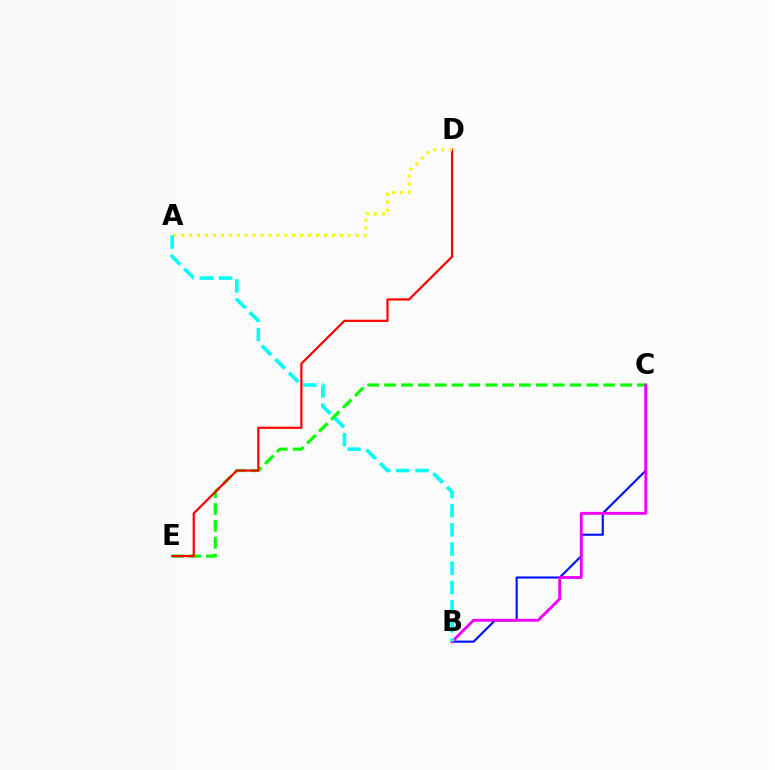{('B', 'C'): [{'color': '#0010ff', 'line_style': 'solid', 'thickness': 1.54}, {'color': '#ee00ff', 'line_style': 'solid', 'thickness': 2.08}], ('C', 'E'): [{'color': '#08ff00', 'line_style': 'dashed', 'thickness': 2.29}], ('D', 'E'): [{'color': '#ff0000', 'line_style': 'solid', 'thickness': 1.6}], ('A', 'D'): [{'color': '#fcf500', 'line_style': 'dotted', 'thickness': 2.15}], ('A', 'B'): [{'color': '#00fff6', 'line_style': 'dashed', 'thickness': 2.61}]}